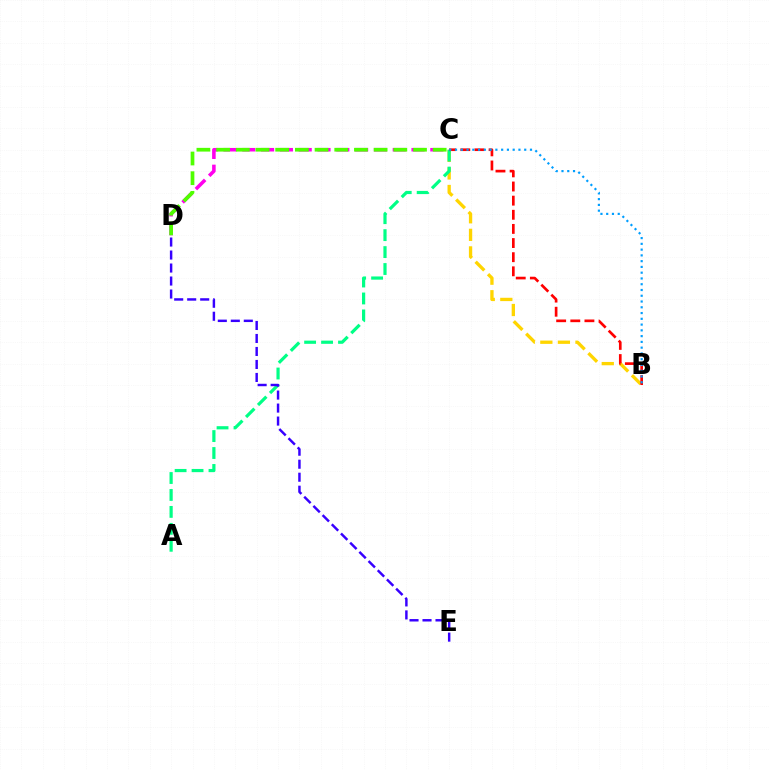{('C', 'D'): [{'color': '#ff00ed', 'line_style': 'dashed', 'thickness': 2.55}, {'color': '#4fff00', 'line_style': 'dashed', 'thickness': 2.67}], ('B', 'C'): [{'color': '#ffd500', 'line_style': 'dashed', 'thickness': 2.39}, {'color': '#ff0000', 'line_style': 'dashed', 'thickness': 1.92}, {'color': '#009eff', 'line_style': 'dotted', 'thickness': 1.57}], ('A', 'C'): [{'color': '#00ff86', 'line_style': 'dashed', 'thickness': 2.3}], ('D', 'E'): [{'color': '#3700ff', 'line_style': 'dashed', 'thickness': 1.77}]}